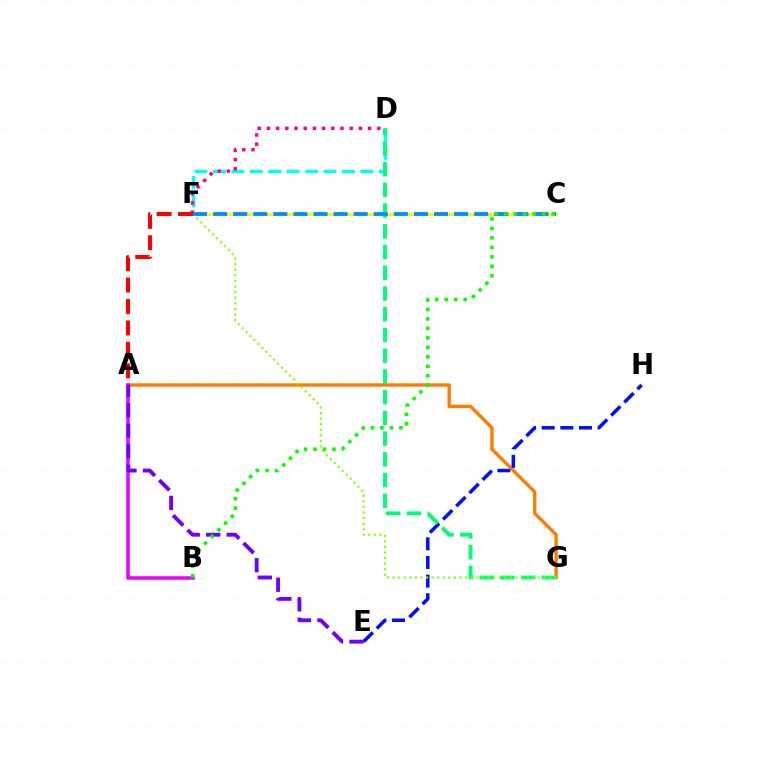{('C', 'F'): [{'color': '#fcf500', 'line_style': 'solid', 'thickness': 2.12}, {'color': '#008cff', 'line_style': 'dashed', 'thickness': 2.73}], ('A', 'G'): [{'color': '#ff7c00', 'line_style': 'solid', 'thickness': 2.43}], ('D', 'F'): [{'color': '#00fff6', 'line_style': 'dashed', 'thickness': 2.5}, {'color': '#ff0094', 'line_style': 'dotted', 'thickness': 2.5}], ('E', 'H'): [{'color': '#0010ff', 'line_style': 'dashed', 'thickness': 2.53}], ('D', 'G'): [{'color': '#00ff74', 'line_style': 'dashed', 'thickness': 2.82}], ('F', 'G'): [{'color': '#84ff00', 'line_style': 'dotted', 'thickness': 1.52}], ('A', 'B'): [{'color': '#ee00ff', 'line_style': 'solid', 'thickness': 2.56}], ('A', 'E'): [{'color': '#7200ff', 'line_style': 'dashed', 'thickness': 2.78}], ('A', 'F'): [{'color': '#ff0000', 'line_style': 'dashed', 'thickness': 2.91}], ('B', 'C'): [{'color': '#08ff00', 'line_style': 'dotted', 'thickness': 2.57}]}